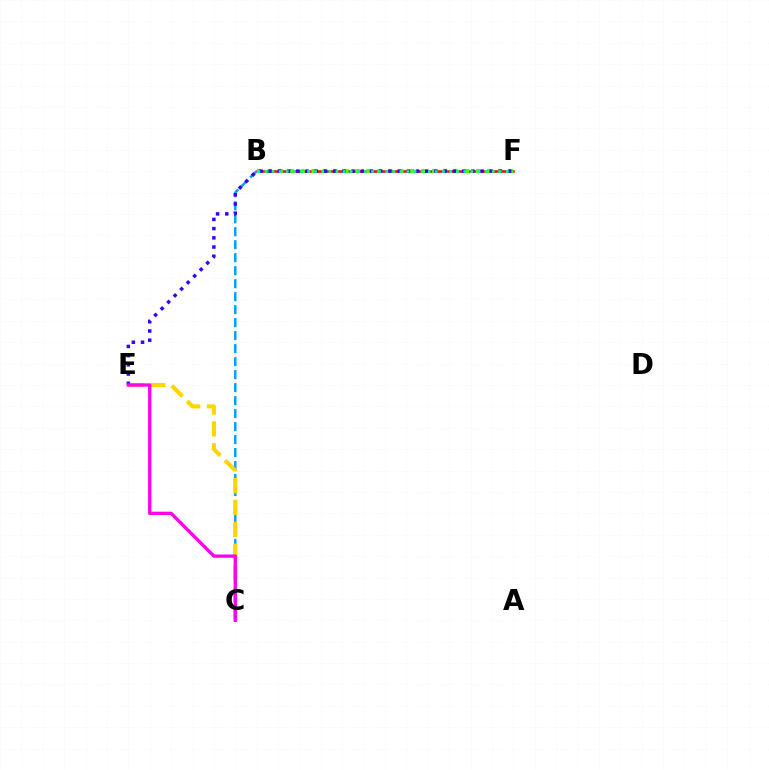{('B', 'F'): [{'color': '#ff0000', 'line_style': 'solid', 'thickness': 1.82}, {'color': '#4fff00', 'line_style': 'dotted', 'thickness': 2.98}, {'color': '#00ff86', 'line_style': 'dotted', 'thickness': 1.93}], ('B', 'C'): [{'color': '#009eff', 'line_style': 'dashed', 'thickness': 1.76}], ('C', 'E'): [{'color': '#ffd500', 'line_style': 'dashed', 'thickness': 2.97}, {'color': '#ff00ed', 'line_style': 'solid', 'thickness': 2.38}], ('E', 'F'): [{'color': '#3700ff', 'line_style': 'dotted', 'thickness': 2.5}]}